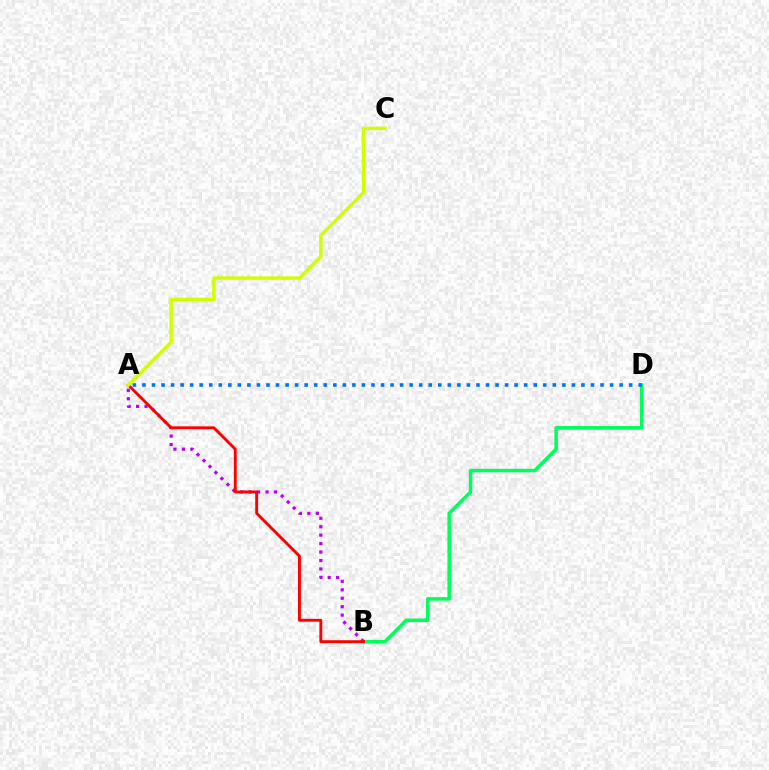{('B', 'D'): [{'color': '#00ff5c', 'line_style': 'solid', 'thickness': 2.53}], ('A', 'B'): [{'color': '#b900ff', 'line_style': 'dotted', 'thickness': 2.3}, {'color': '#ff0000', 'line_style': 'solid', 'thickness': 2.08}], ('A', 'D'): [{'color': '#0074ff', 'line_style': 'dotted', 'thickness': 2.59}], ('A', 'C'): [{'color': '#d1ff00', 'line_style': 'solid', 'thickness': 2.49}]}